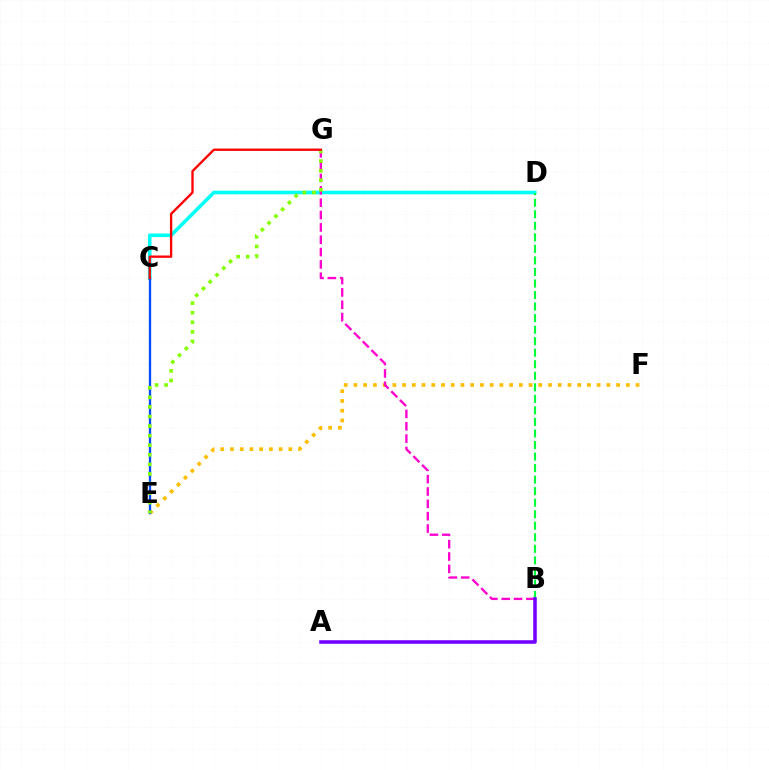{('C', 'D'): [{'color': '#00fff6', 'line_style': 'solid', 'thickness': 2.59}], ('E', 'F'): [{'color': '#ffbd00', 'line_style': 'dotted', 'thickness': 2.64}], ('B', 'D'): [{'color': '#00ff39', 'line_style': 'dashed', 'thickness': 1.57}], ('C', 'E'): [{'color': '#004bff', 'line_style': 'solid', 'thickness': 1.67}], ('B', 'G'): [{'color': '#ff00cf', 'line_style': 'dashed', 'thickness': 1.68}], ('E', 'G'): [{'color': '#84ff00', 'line_style': 'dotted', 'thickness': 2.6}], ('C', 'G'): [{'color': '#ff0000', 'line_style': 'solid', 'thickness': 1.68}], ('A', 'B'): [{'color': '#7200ff', 'line_style': 'solid', 'thickness': 2.56}]}